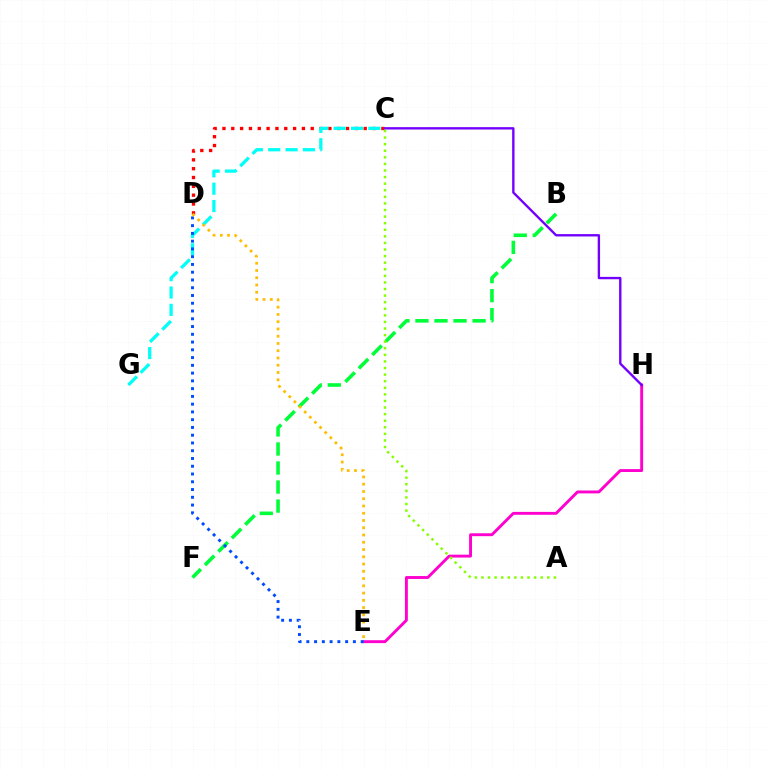{('E', 'H'): [{'color': '#ff00cf', 'line_style': 'solid', 'thickness': 2.08}], ('C', 'D'): [{'color': '#ff0000', 'line_style': 'dotted', 'thickness': 2.4}], ('C', 'G'): [{'color': '#00fff6', 'line_style': 'dashed', 'thickness': 2.36}], ('B', 'F'): [{'color': '#00ff39', 'line_style': 'dashed', 'thickness': 2.59}], ('C', 'H'): [{'color': '#7200ff', 'line_style': 'solid', 'thickness': 1.71}], ('D', 'E'): [{'color': '#004bff', 'line_style': 'dotted', 'thickness': 2.11}, {'color': '#ffbd00', 'line_style': 'dotted', 'thickness': 1.97}], ('A', 'C'): [{'color': '#84ff00', 'line_style': 'dotted', 'thickness': 1.79}]}